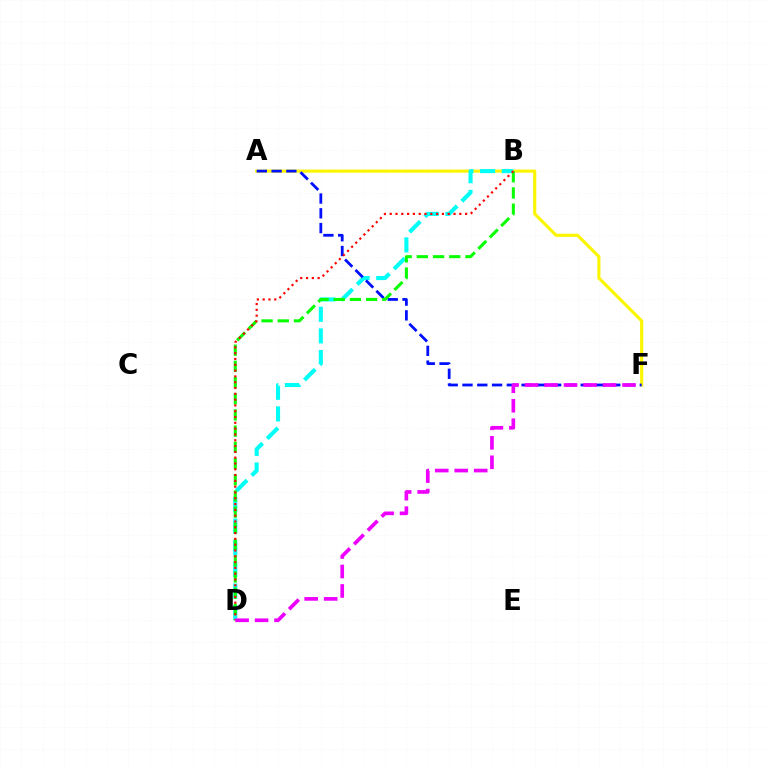{('A', 'F'): [{'color': '#fcf500', 'line_style': 'solid', 'thickness': 2.24}, {'color': '#0010ff', 'line_style': 'dashed', 'thickness': 2.01}], ('B', 'D'): [{'color': '#00fff6', 'line_style': 'dashed', 'thickness': 2.94}, {'color': '#08ff00', 'line_style': 'dashed', 'thickness': 2.2}, {'color': '#ff0000', 'line_style': 'dotted', 'thickness': 1.58}], ('D', 'F'): [{'color': '#ee00ff', 'line_style': 'dashed', 'thickness': 2.65}]}